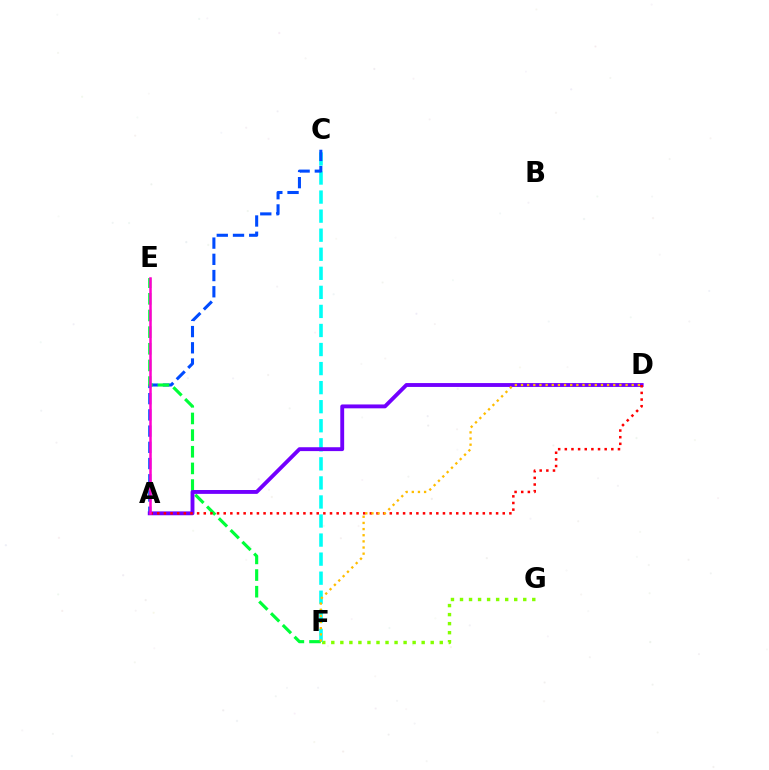{('F', 'G'): [{'color': '#84ff00', 'line_style': 'dotted', 'thickness': 2.46}], ('C', 'F'): [{'color': '#00fff6', 'line_style': 'dashed', 'thickness': 2.59}], ('A', 'C'): [{'color': '#004bff', 'line_style': 'dashed', 'thickness': 2.2}], ('E', 'F'): [{'color': '#00ff39', 'line_style': 'dashed', 'thickness': 2.26}], ('A', 'D'): [{'color': '#7200ff', 'line_style': 'solid', 'thickness': 2.79}, {'color': '#ff0000', 'line_style': 'dotted', 'thickness': 1.81}], ('D', 'F'): [{'color': '#ffbd00', 'line_style': 'dotted', 'thickness': 1.67}], ('A', 'E'): [{'color': '#ff00cf', 'line_style': 'solid', 'thickness': 1.82}]}